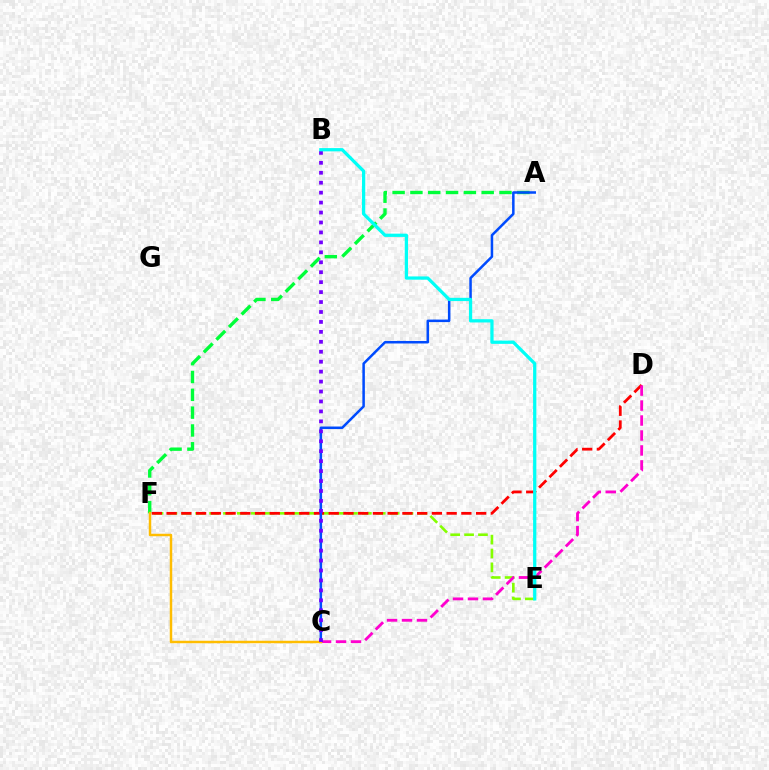{('A', 'F'): [{'color': '#00ff39', 'line_style': 'dashed', 'thickness': 2.42}], ('E', 'F'): [{'color': '#84ff00', 'line_style': 'dashed', 'thickness': 1.89}], ('D', 'F'): [{'color': '#ff0000', 'line_style': 'dashed', 'thickness': 2.0}], ('C', 'D'): [{'color': '#ff00cf', 'line_style': 'dashed', 'thickness': 2.03}], ('A', 'C'): [{'color': '#004bff', 'line_style': 'solid', 'thickness': 1.81}], ('C', 'F'): [{'color': '#ffbd00', 'line_style': 'solid', 'thickness': 1.78}], ('B', 'C'): [{'color': '#7200ff', 'line_style': 'dotted', 'thickness': 2.7}], ('B', 'E'): [{'color': '#00fff6', 'line_style': 'solid', 'thickness': 2.34}]}